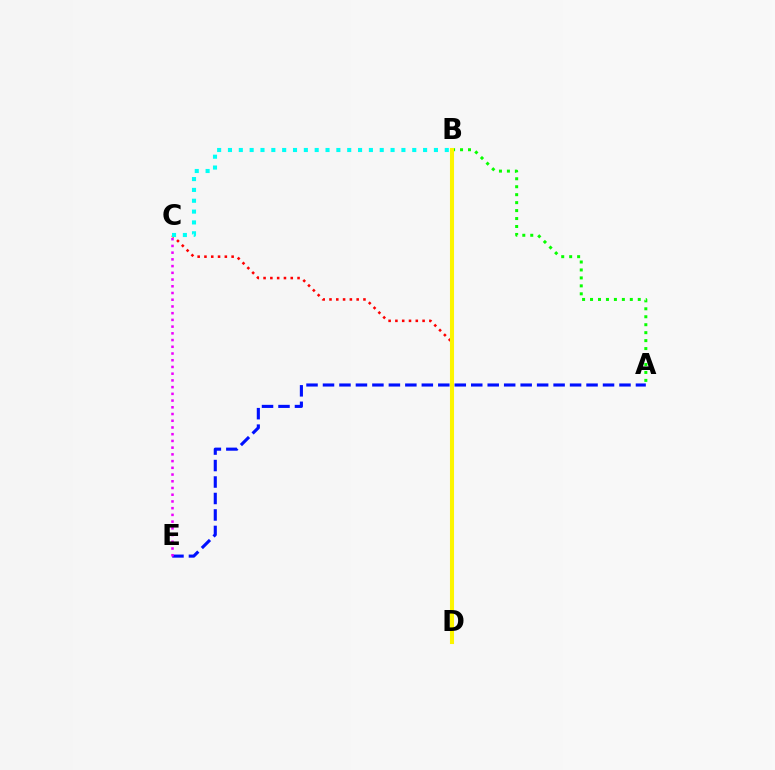{('A', 'E'): [{'color': '#0010ff', 'line_style': 'dashed', 'thickness': 2.24}], ('A', 'B'): [{'color': '#08ff00', 'line_style': 'dotted', 'thickness': 2.16}], ('C', 'D'): [{'color': '#ff0000', 'line_style': 'dotted', 'thickness': 1.85}], ('C', 'E'): [{'color': '#ee00ff', 'line_style': 'dotted', 'thickness': 1.83}], ('B', 'D'): [{'color': '#fcf500', 'line_style': 'solid', 'thickness': 2.93}], ('B', 'C'): [{'color': '#00fff6', 'line_style': 'dotted', 'thickness': 2.95}]}